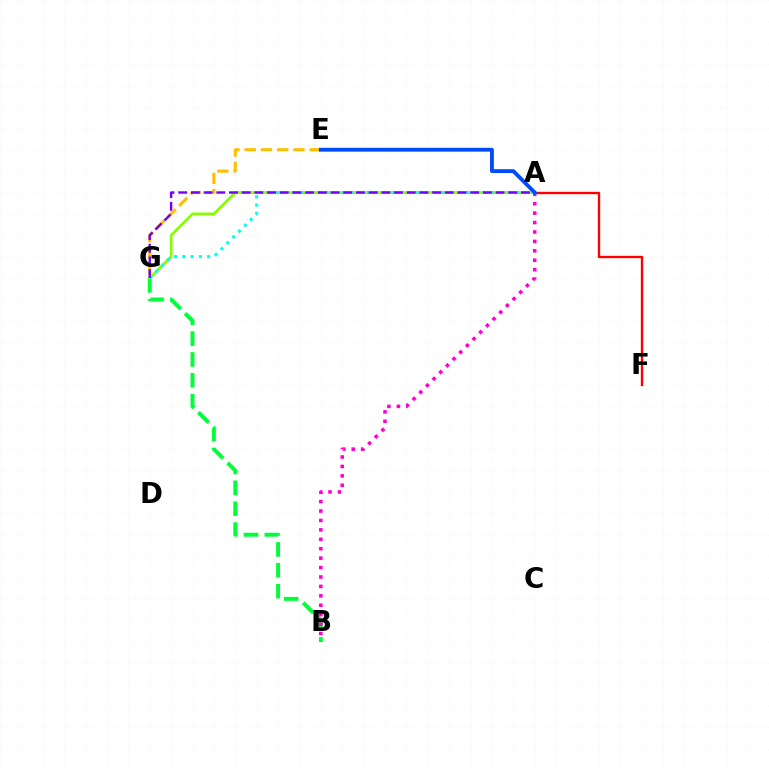{('B', 'G'): [{'color': '#00ff39', 'line_style': 'dashed', 'thickness': 2.84}], ('A', 'G'): [{'color': '#84ff00', 'line_style': 'solid', 'thickness': 1.94}, {'color': '#00fff6', 'line_style': 'dotted', 'thickness': 2.25}, {'color': '#7200ff', 'line_style': 'dashed', 'thickness': 1.72}], ('A', 'B'): [{'color': '#ff00cf', 'line_style': 'dotted', 'thickness': 2.56}], ('E', 'G'): [{'color': '#ffbd00', 'line_style': 'dashed', 'thickness': 2.21}], ('A', 'F'): [{'color': '#ff0000', 'line_style': 'solid', 'thickness': 1.69}], ('A', 'E'): [{'color': '#004bff', 'line_style': 'solid', 'thickness': 2.77}]}